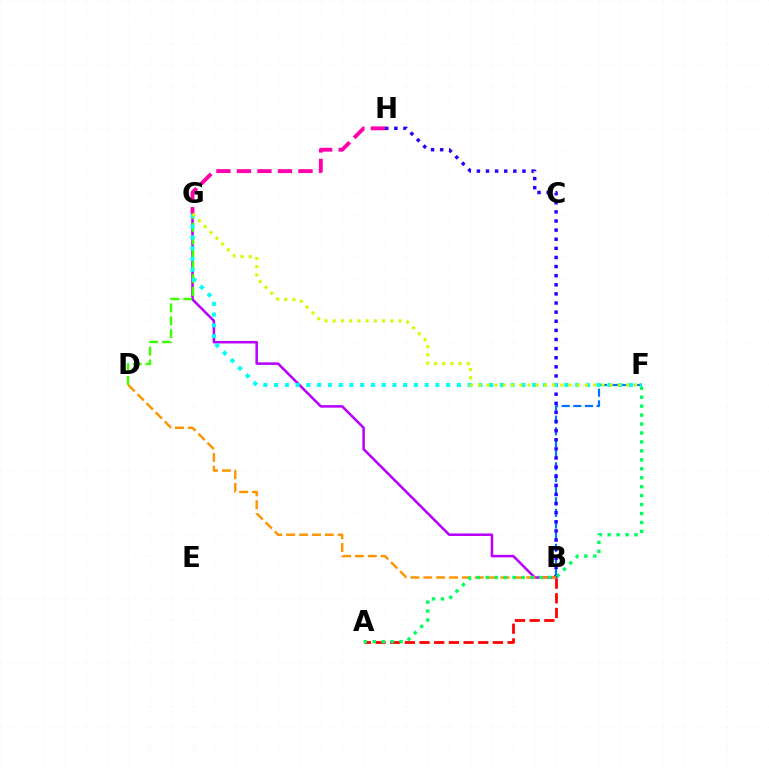{('B', 'F'): [{'color': '#0074ff', 'line_style': 'dashed', 'thickness': 1.58}], ('B', 'G'): [{'color': '#b900ff', 'line_style': 'solid', 'thickness': 1.82}], ('G', 'H'): [{'color': '#ff00ac', 'line_style': 'dashed', 'thickness': 2.79}], ('B', 'H'): [{'color': '#2500ff', 'line_style': 'dotted', 'thickness': 2.48}], ('A', 'B'): [{'color': '#ff0000', 'line_style': 'dashed', 'thickness': 1.99}], ('B', 'D'): [{'color': '#ff9400', 'line_style': 'dashed', 'thickness': 1.75}], ('A', 'F'): [{'color': '#00ff5c', 'line_style': 'dotted', 'thickness': 2.43}], ('D', 'G'): [{'color': '#3dff00', 'line_style': 'dashed', 'thickness': 1.74}], ('F', 'G'): [{'color': '#00fff6', 'line_style': 'dotted', 'thickness': 2.92}, {'color': '#d1ff00', 'line_style': 'dotted', 'thickness': 2.23}]}